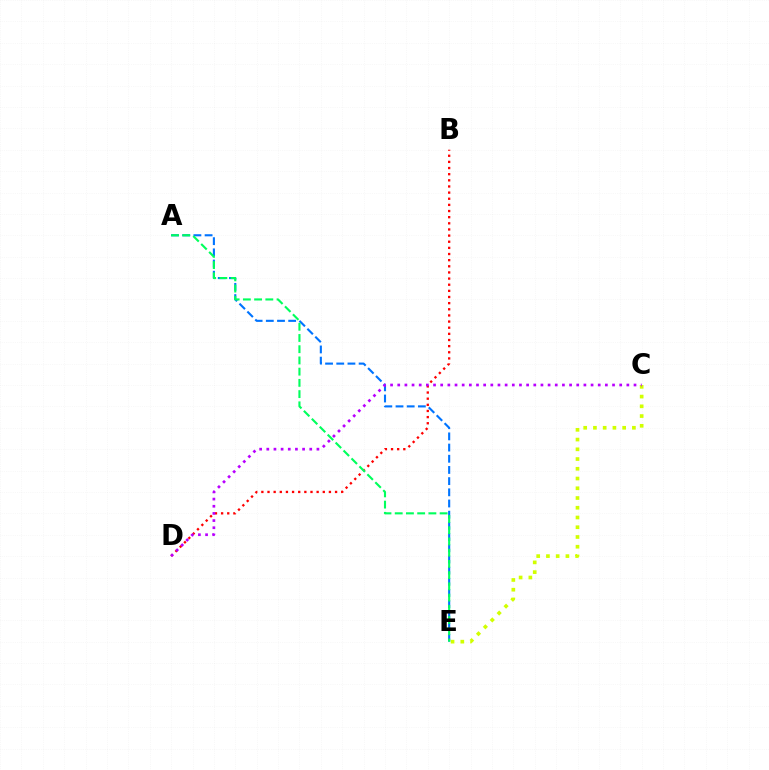{('A', 'E'): [{'color': '#0074ff', 'line_style': 'dashed', 'thickness': 1.52}, {'color': '#00ff5c', 'line_style': 'dashed', 'thickness': 1.52}], ('B', 'D'): [{'color': '#ff0000', 'line_style': 'dotted', 'thickness': 1.67}], ('C', 'E'): [{'color': '#d1ff00', 'line_style': 'dotted', 'thickness': 2.65}], ('C', 'D'): [{'color': '#b900ff', 'line_style': 'dotted', 'thickness': 1.95}]}